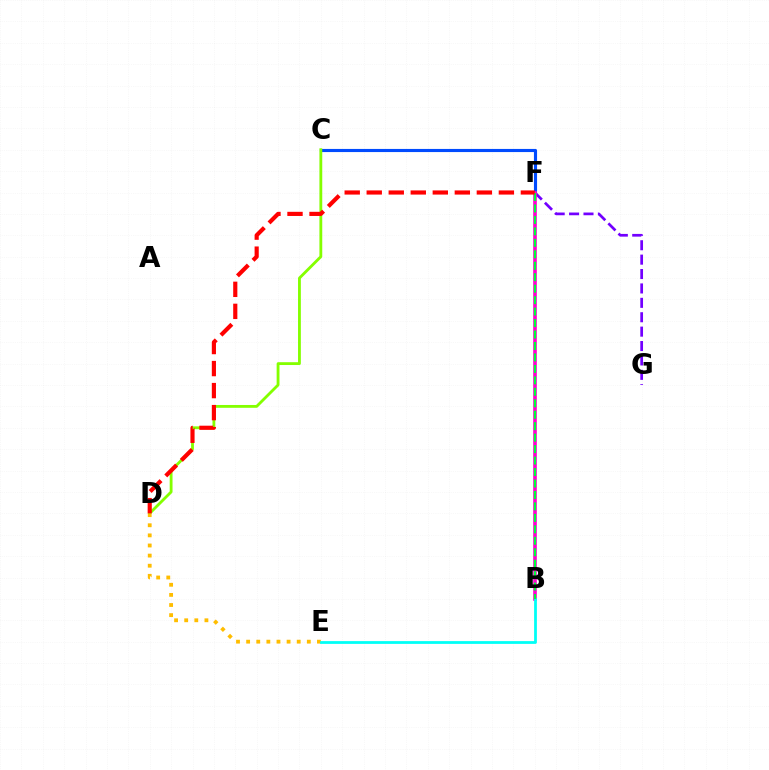{('C', 'F'): [{'color': '#004bff', 'line_style': 'solid', 'thickness': 2.26}], ('F', 'G'): [{'color': '#7200ff', 'line_style': 'dashed', 'thickness': 1.96}], ('B', 'F'): [{'color': '#ff00cf', 'line_style': 'solid', 'thickness': 2.61}, {'color': '#00ff39', 'line_style': 'dashed', 'thickness': 1.56}], ('C', 'D'): [{'color': '#84ff00', 'line_style': 'solid', 'thickness': 2.04}], ('D', 'E'): [{'color': '#ffbd00', 'line_style': 'dotted', 'thickness': 2.75}], ('B', 'E'): [{'color': '#00fff6', 'line_style': 'solid', 'thickness': 2.0}], ('D', 'F'): [{'color': '#ff0000', 'line_style': 'dashed', 'thickness': 2.99}]}